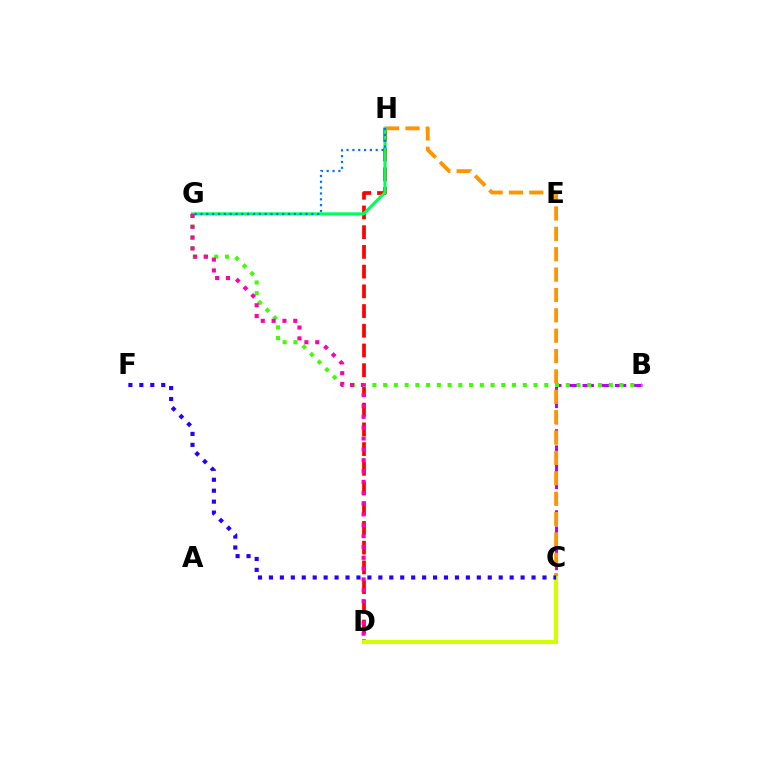{('B', 'C'): [{'color': '#b900ff', 'line_style': 'dashed', 'thickness': 2.2}], ('C', 'D'): [{'color': '#00fff6', 'line_style': 'dashed', 'thickness': 1.95}, {'color': '#d1ff00', 'line_style': 'solid', 'thickness': 2.96}], ('D', 'H'): [{'color': '#ff0000', 'line_style': 'dashed', 'thickness': 2.68}], ('B', 'G'): [{'color': '#3dff00', 'line_style': 'dotted', 'thickness': 2.92}], ('C', 'H'): [{'color': '#ff9400', 'line_style': 'dashed', 'thickness': 2.77}], ('G', 'H'): [{'color': '#00ff5c', 'line_style': 'solid', 'thickness': 2.25}, {'color': '#0074ff', 'line_style': 'dotted', 'thickness': 1.59}], ('D', 'G'): [{'color': '#ff00ac', 'line_style': 'dotted', 'thickness': 2.95}], ('C', 'F'): [{'color': '#2500ff', 'line_style': 'dotted', 'thickness': 2.97}]}